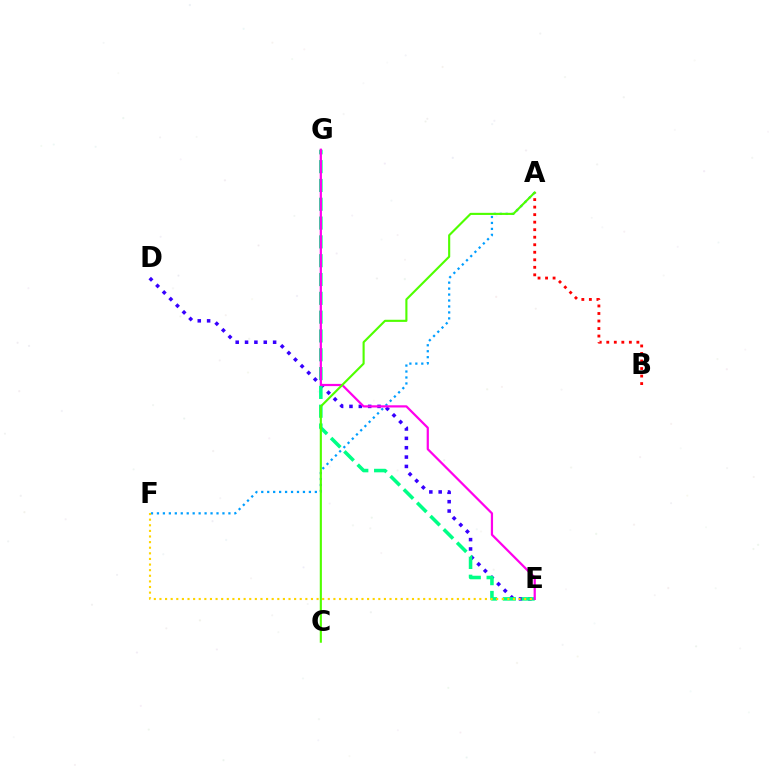{('A', 'B'): [{'color': '#ff0000', 'line_style': 'dotted', 'thickness': 2.04}], ('A', 'F'): [{'color': '#009eff', 'line_style': 'dotted', 'thickness': 1.62}], ('D', 'E'): [{'color': '#3700ff', 'line_style': 'dotted', 'thickness': 2.54}], ('E', 'G'): [{'color': '#00ff86', 'line_style': 'dashed', 'thickness': 2.56}, {'color': '#ff00ed', 'line_style': 'solid', 'thickness': 1.6}], ('E', 'F'): [{'color': '#ffd500', 'line_style': 'dotted', 'thickness': 1.52}], ('A', 'C'): [{'color': '#4fff00', 'line_style': 'solid', 'thickness': 1.53}]}